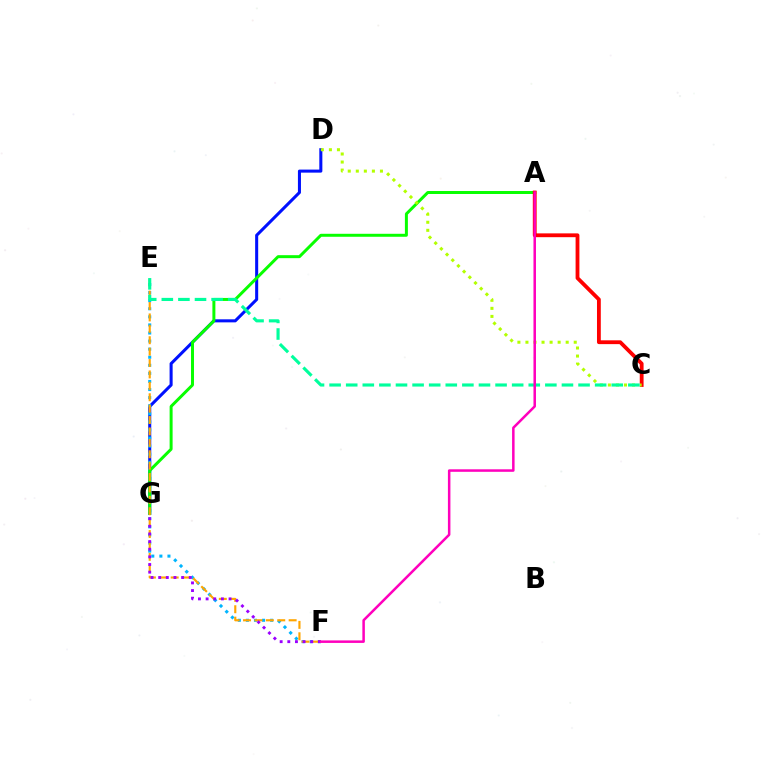{('D', 'G'): [{'color': '#0010ff', 'line_style': 'solid', 'thickness': 2.19}], ('E', 'F'): [{'color': '#00b5ff', 'line_style': 'dotted', 'thickness': 2.19}, {'color': '#ffa500', 'line_style': 'dashed', 'thickness': 1.55}], ('A', 'G'): [{'color': '#08ff00', 'line_style': 'solid', 'thickness': 2.15}], ('A', 'C'): [{'color': '#ff0000', 'line_style': 'solid', 'thickness': 2.74}], ('C', 'D'): [{'color': '#b3ff00', 'line_style': 'dotted', 'thickness': 2.19}], ('C', 'E'): [{'color': '#00ff9d', 'line_style': 'dashed', 'thickness': 2.25}], ('F', 'G'): [{'color': '#9b00ff', 'line_style': 'dotted', 'thickness': 2.08}], ('A', 'F'): [{'color': '#ff00bd', 'line_style': 'solid', 'thickness': 1.81}]}